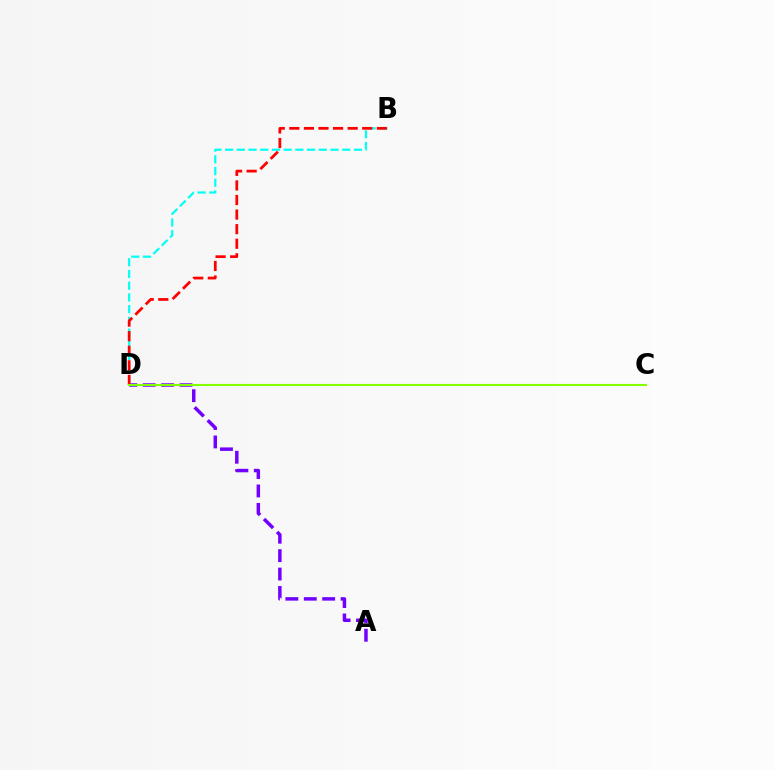{('A', 'D'): [{'color': '#7200ff', 'line_style': 'dashed', 'thickness': 2.5}], ('B', 'D'): [{'color': '#00fff6', 'line_style': 'dashed', 'thickness': 1.59}, {'color': '#ff0000', 'line_style': 'dashed', 'thickness': 1.98}], ('C', 'D'): [{'color': '#84ff00', 'line_style': 'solid', 'thickness': 1.51}]}